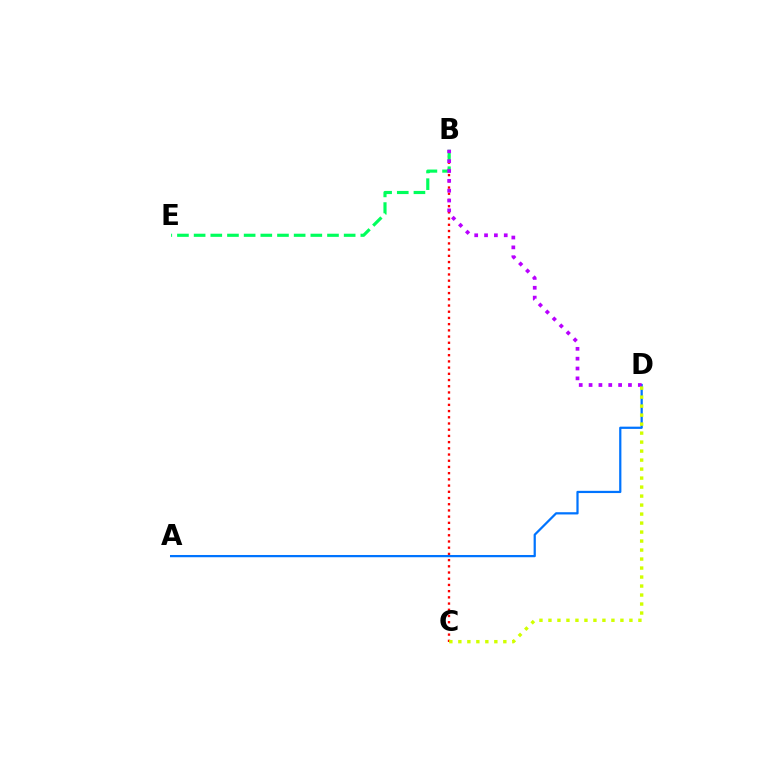{('B', 'C'): [{'color': '#ff0000', 'line_style': 'dotted', 'thickness': 1.69}], ('A', 'D'): [{'color': '#0074ff', 'line_style': 'solid', 'thickness': 1.61}], ('B', 'E'): [{'color': '#00ff5c', 'line_style': 'dashed', 'thickness': 2.26}], ('B', 'D'): [{'color': '#b900ff', 'line_style': 'dotted', 'thickness': 2.68}], ('C', 'D'): [{'color': '#d1ff00', 'line_style': 'dotted', 'thickness': 2.44}]}